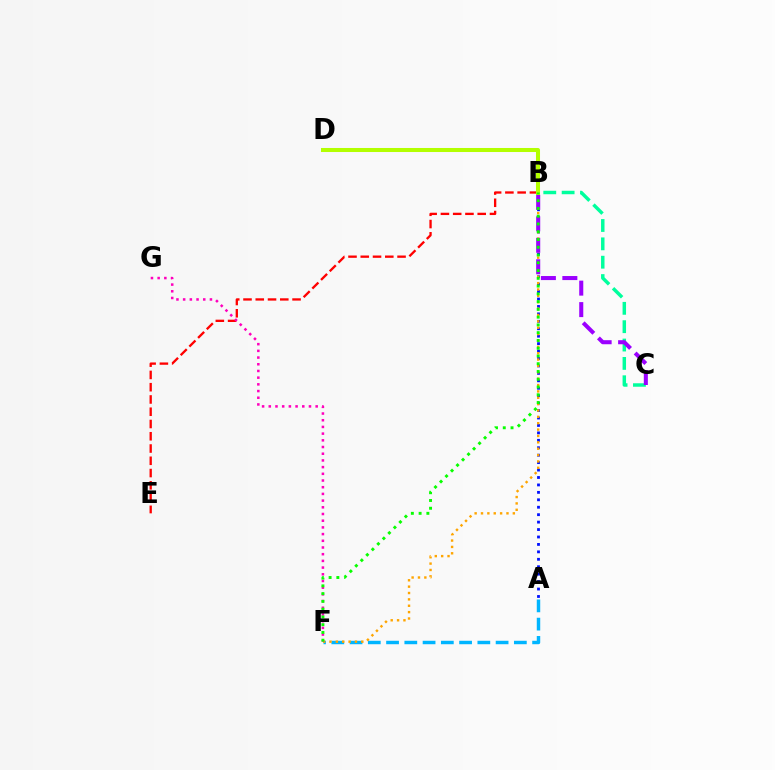{('A', 'B'): [{'color': '#0010ff', 'line_style': 'dotted', 'thickness': 2.02}], ('B', 'E'): [{'color': '#ff0000', 'line_style': 'dashed', 'thickness': 1.67}], ('B', 'C'): [{'color': '#00ff9d', 'line_style': 'dashed', 'thickness': 2.49}, {'color': '#9b00ff', 'line_style': 'dashed', 'thickness': 2.92}], ('A', 'F'): [{'color': '#00b5ff', 'line_style': 'dashed', 'thickness': 2.48}], ('B', 'F'): [{'color': '#ffa500', 'line_style': 'dotted', 'thickness': 1.73}, {'color': '#08ff00', 'line_style': 'dotted', 'thickness': 2.11}], ('F', 'G'): [{'color': '#ff00bd', 'line_style': 'dotted', 'thickness': 1.82}], ('B', 'D'): [{'color': '#b3ff00', 'line_style': 'solid', 'thickness': 2.9}]}